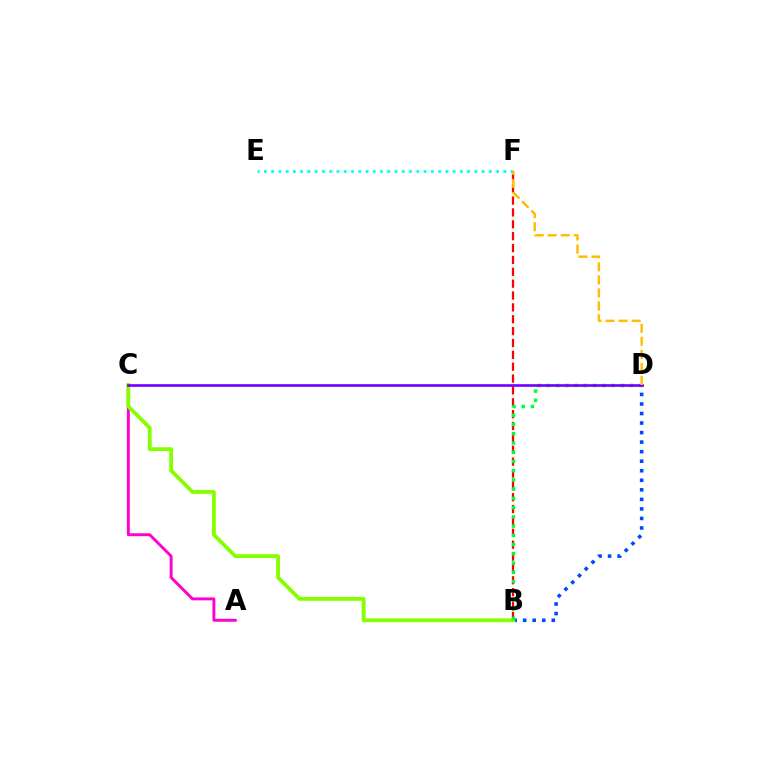{('B', 'D'): [{'color': '#004bff', 'line_style': 'dotted', 'thickness': 2.59}, {'color': '#00ff39', 'line_style': 'dotted', 'thickness': 2.51}], ('A', 'C'): [{'color': '#ff00cf', 'line_style': 'solid', 'thickness': 2.11}], ('B', 'C'): [{'color': '#84ff00', 'line_style': 'solid', 'thickness': 2.76}], ('B', 'F'): [{'color': '#ff0000', 'line_style': 'dashed', 'thickness': 1.61}], ('E', 'F'): [{'color': '#00fff6', 'line_style': 'dotted', 'thickness': 1.97}], ('C', 'D'): [{'color': '#7200ff', 'line_style': 'solid', 'thickness': 1.91}], ('D', 'F'): [{'color': '#ffbd00', 'line_style': 'dashed', 'thickness': 1.77}]}